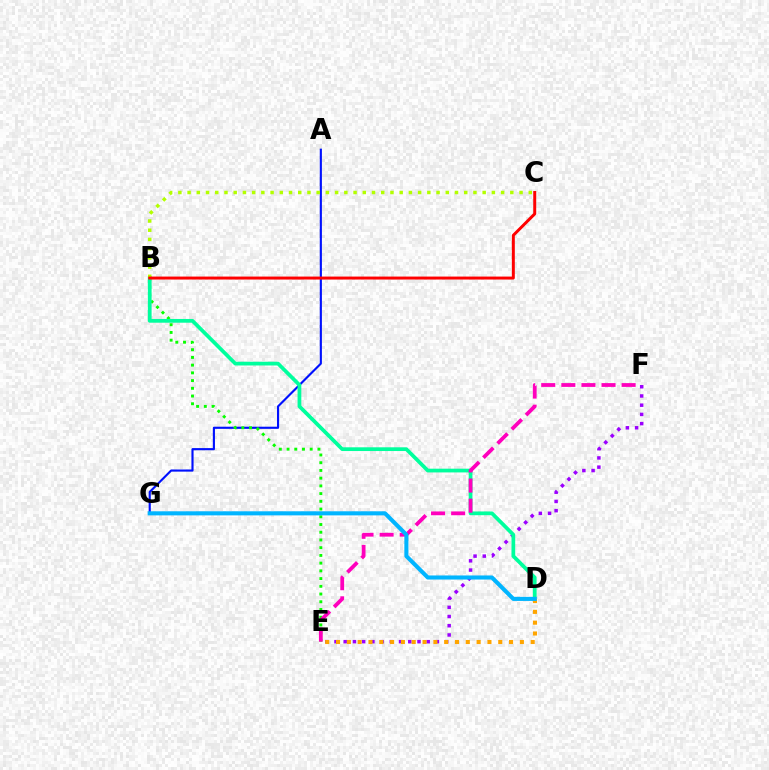{('A', 'G'): [{'color': '#0010ff', 'line_style': 'solid', 'thickness': 1.54}], ('B', 'E'): [{'color': '#08ff00', 'line_style': 'dotted', 'thickness': 2.1}], ('E', 'F'): [{'color': '#9b00ff', 'line_style': 'dotted', 'thickness': 2.51}, {'color': '#ff00bd', 'line_style': 'dashed', 'thickness': 2.73}], ('B', 'D'): [{'color': '#00ff9d', 'line_style': 'solid', 'thickness': 2.69}], ('B', 'C'): [{'color': '#b3ff00', 'line_style': 'dotted', 'thickness': 2.51}, {'color': '#ff0000', 'line_style': 'solid', 'thickness': 2.14}], ('D', 'E'): [{'color': '#ffa500', 'line_style': 'dotted', 'thickness': 2.94}], ('D', 'G'): [{'color': '#00b5ff', 'line_style': 'solid', 'thickness': 2.94}]}